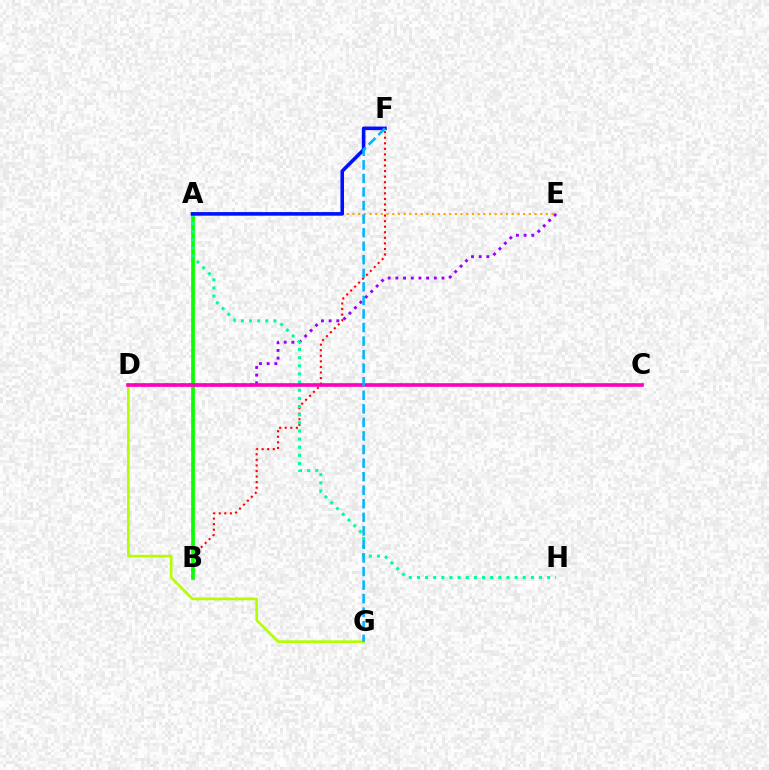{('D', 'E'): [{'color': '#9b00ff', 'line_style': 'dotted', 'thickness': 2.09}], ('A', 'E'): [{'color': '#ffa500', 'line_style': 'dotted', 'thickness': 1.55}], ('B', 'F'): [{'color': '#ff0000', 'line_style': 'dotted', 'thickness': 1.51}], ('A', 'B'): [{'color': '#08ff00', 'line_style': 'solid', 'thickness': 2.65}], ('D', 'G'): [{'color': '#b3ff00', 'line_style': 'solid', 'thickness': 1.94}], ('A', 'H'): [{'color': '#00ff9d', 'line_style': 'dotted', 'thickness': 2.21}], ('C', 'D'): [{'color': '#ff00bd', 'line_style': 'solid', 'thickness': 2.63}], ('A', 'F'): [{'color': '#0010ff', 'line_style': 'solid', 'thickness': 2.58}], ('F', 'G'): [{'color': '#00b5ff', 'line_style': 'dashed', 'thickness': 1.84}]}